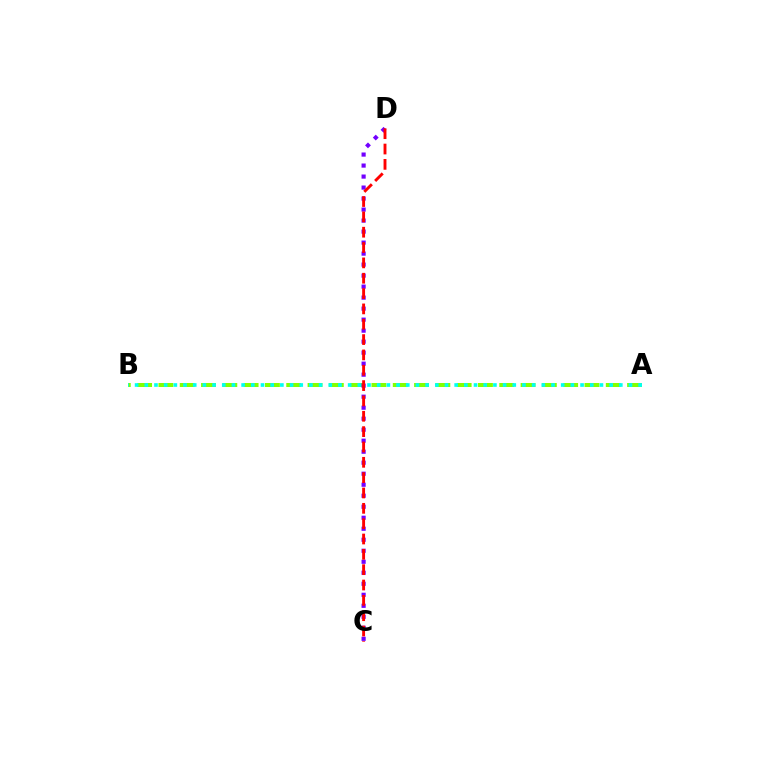{('A', 'B'): [{'color': '#84ff00', 'line_style': 'dashed', 'thickness': 2.89}, {'color': '#00fff6', 'line_style': 'dotted', 'thickness': 2.63}], ('C', 'D'): [{'color': '#7200ff', 'line_style': 'dotted', 'thickness': 2.99}, {'color': '#ff0000', 'line_style': 'dashed', 'thickness': 2.08}]}